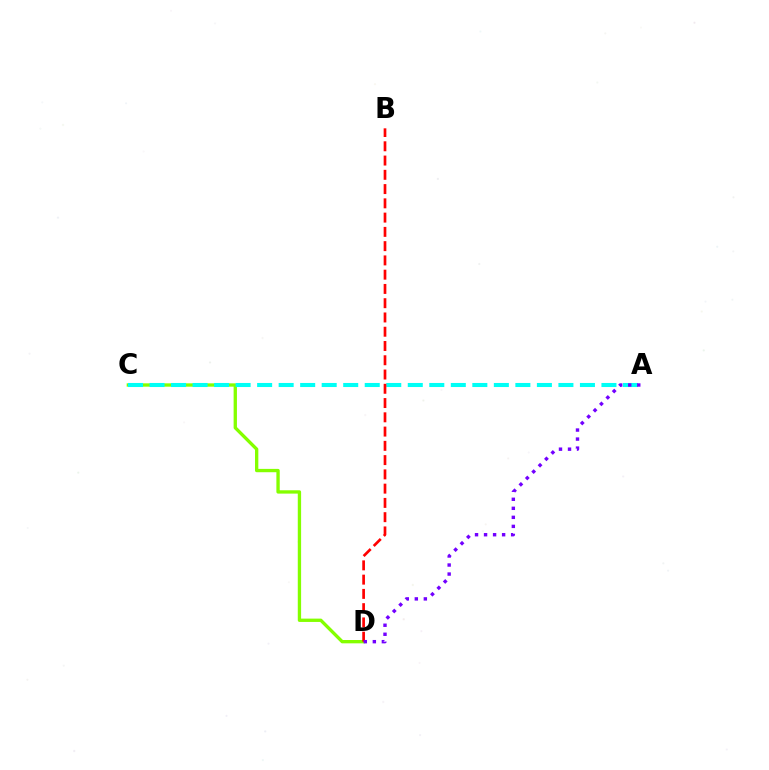{('C', 'D'): [{'color': '#84ff00', 'line_style': 'solid', 'thickness': 2.4}], ('A', 'C'): [{'color': '#00fff6', 'line_style': 'dashed', 'thickness': 2.92}], ('B', 'D'): [{'color': '#ff0000', 'line_style': 'dashed', 'thickness': 1.94}], ('A', 'D'): [{'color': '#7200ff', 'line_style': 'dotted', 'thickness': 2.45}]}